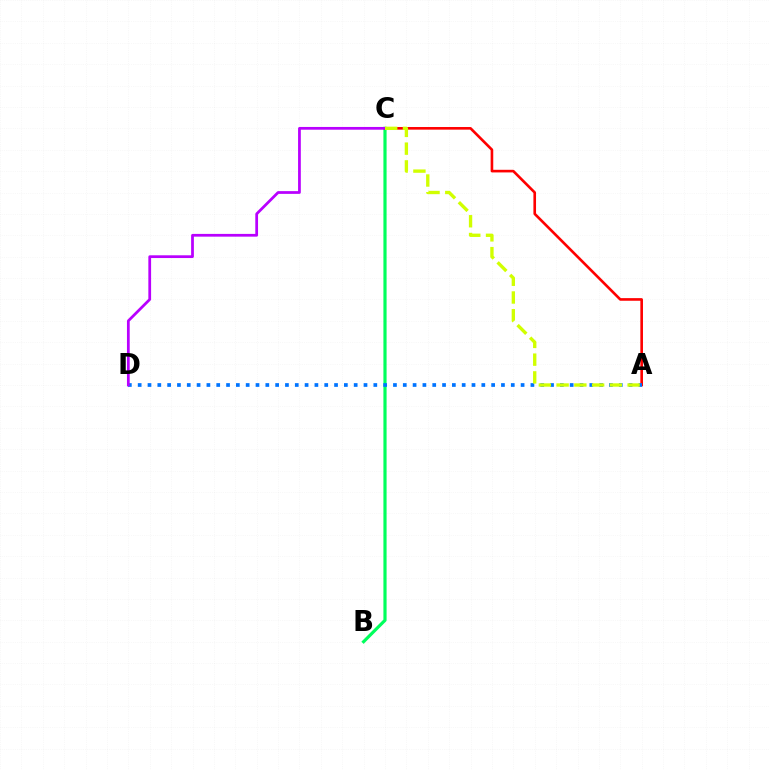{('B', 'C'): [{'color': '#00ff5c', 'line_style': 'solid', 'thickness': 2.29}], ('A', 'C'): [{'color': '#ff0000', 'line_style': 'solid', 'thickness': 1.89}, {'color': '#d1ff00', 'line_style': 'dashed', 'thickness': 2.41}], ('A', 'D'): [{'color': '#0074ff', 'line_style': 'dotted', 'thickness': 2.67}], ('C', 'D'): [{'color': '#b900ff', 'line_style': 'solid', 'thickness': 1.98}]}